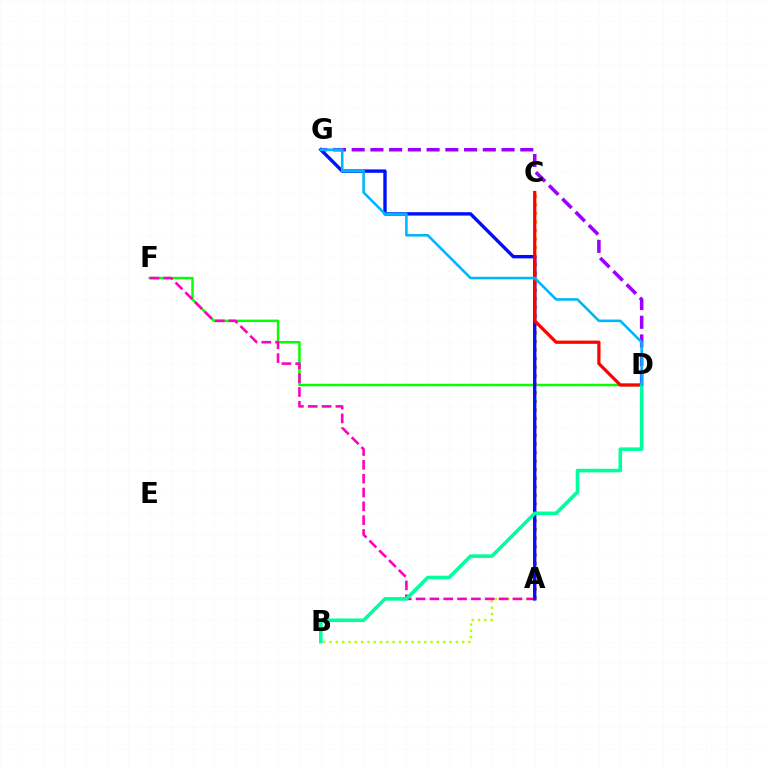{('D', 'F'): [{'color': '#08ff00', 'line_style': 'solid', 'thickness': 1.78}], ('A', 'C'): [{'color': '#ffa500', 'line_style': 'dotted', 'thickness': 2.32}], ('A', 'B'): [{'color': '#b3ff00', 'line_style': 'dotted', 'thickness': 1.72}], ('D', 'G'): [{'color': '#9b00ff', 'line_style': 'dashed', 'thickness': 2.54}, {'color': '#00b5ff', 'line_style': 'solid', 'thickness': 1.86}], ('A', 'F'): [{'color': '#ff00bd', 'line_style': 'dashed', 'thickness': 1.88}], ('A', 'G'): [{'color': '#0010ff', 'line_style': 'solid', 'thickness': 2.44}], ('C', 'D'): [{'color': '#ff0000', 'line_style': 'solid', 'thickness': 2.32}], ('B', 'D'): [{'color': '#00ff9d', 'line_style': 'solid', 'thickness': 2.58}]}